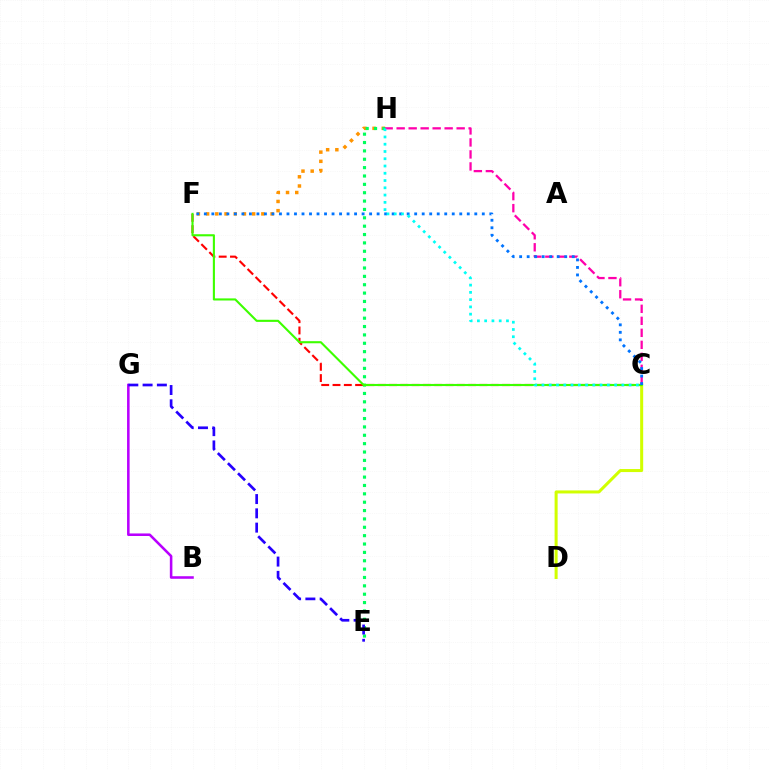{('F', 'H'): [{'color': '#ff9400', 'line_style': 'dotted', 'thickness': 2.5}], ('C', 'D'): [{'color': '#d1ff00', 'line_style': 'solid', 'thickness': 2.18}], ('B', 'G'): [{'color': '#b900ff', 'line_style': 'solid', 'thickness': 1.84}], ('C', 'F'): [{'color': '#ff0000', 'line_style': 'dashed', 'thickness': 1.53}, {'color': '#3dff00', 'line_style': 'solid', 'thickness': 1.52}, {'color': '#0074ff', 'line_style': 'dotted', 'thickness': 2.04}], ('E', 'H'): [{'color': '#00ff5c', 'line_style': 'dotted', 'thickness': 2.27}], ('C', 'H'): [{'color': '#ff00ac', 'line_style': 'dashed', 'thickness': 1.63}, {'color': '#00fff6', 'line_style': 'dotted', 'thickness': 1.97}], ('E', 'G'): [{'color': '#2500ff', 'line_style': 'dashed', 'thickness': 1.94}]}